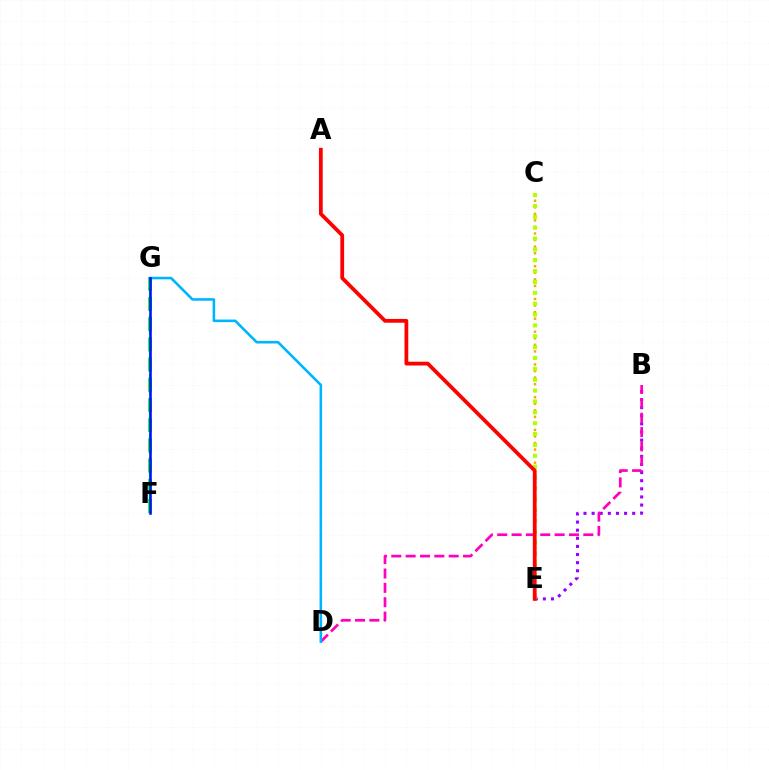{('F', 'G'): [{'color': '#08ff00', 'line_style': 'dashed', 'thickness': 2.74}, {'color': '#00ff9d', 'line_style': 'dashed', 'thickness': 1.61}, {'color': '#0010ff', 'line_style': 'solid', 'thickness': 1.85}], ('B', 'E'): [{'color': '#9b00ff', 'line_style': 'dotted', 'thickness': 2.21}], ('B', 'D'): [{'color': '#ff00bd', 'line_style': 'dashed', 'thickness': 1.95}], ('C', 'E'): [{'color': '#ffa500', 'line_style': 'dotted', 'thickness': 1.78}, {'color': '#b3ff00', 'line_style': 'dotted', 'thickness': 2.95}], ('D', 'G'): [{'color': '#00b5ff', 'line_style': 'solid', 'thickness': 1.86}], ('A', 'E'): [{'color': '#ff0000', 'line_style': 'solid', 'thickness': 2.71}]}